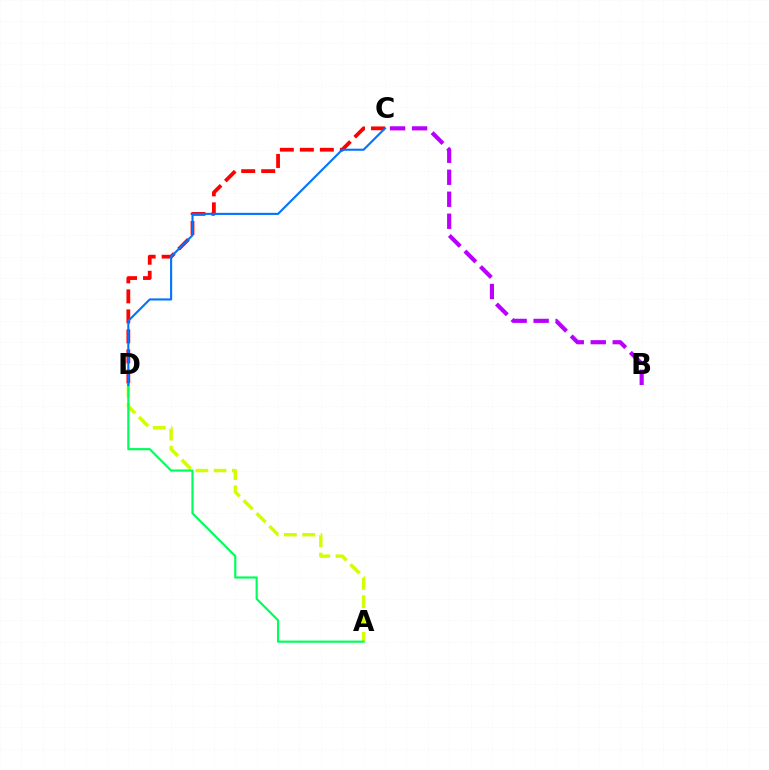{('A', 'D'): [{'color': '#d1ff00', 'line_style': 'dashed', 'thickness': 2.48}, {'color': '#00ff5c', 'line_style': 'solid', 'thickness': 1.57}], ('C', 'D'): [{'color': '#ff0000', 'line_style': 'dashed', 'thickness': 2.72}, {'color': '#0074ff', 'line_style': 'solid', 'thickness': 1.52}], ('B', 'C'): [{'color': '#b900ff', 'line_style': 'dashed', 'thickness': 2.99}]}